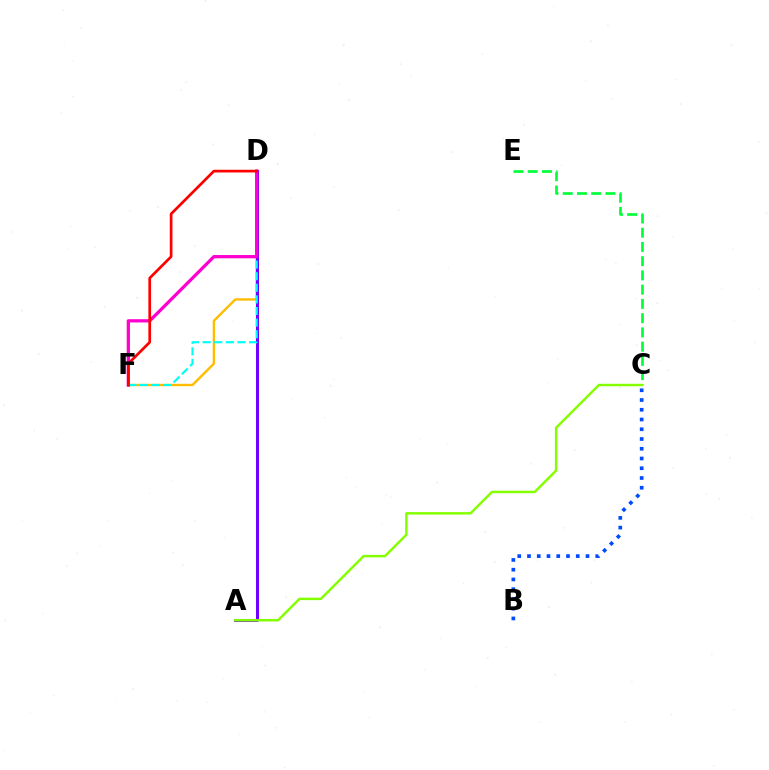{('D', 'F'): [{'color': '#ffbd00', 'line_style': 'solid', 'thickness': 1.72}, {'color': '#00fff6', 'line_style': 'dashed', 'thickness': 1.58}, {'color': '#ff00cf', 'line_style': 'solid', 'thickness': 2.35}, {'color': '#ff0000', 'line_style': 'solid', 'thickness': 1.94}], ('A', 'D'): [{'color': '#7200ff', 'line_style': 'solid', 'thickness': 2.18}], ('C', 'E'): [{'color': '#00ff39', 'line_style': 'dashed', 'thickness': 1.94}], ('A', 'C'): [{'color': '#84ff00', 'line_style': 'solid', 'thickness': 1.77}], ('B', 'C'): [{'color': '#004bff', 'line_style': 'dotted', 'thickness': 2.65}]}